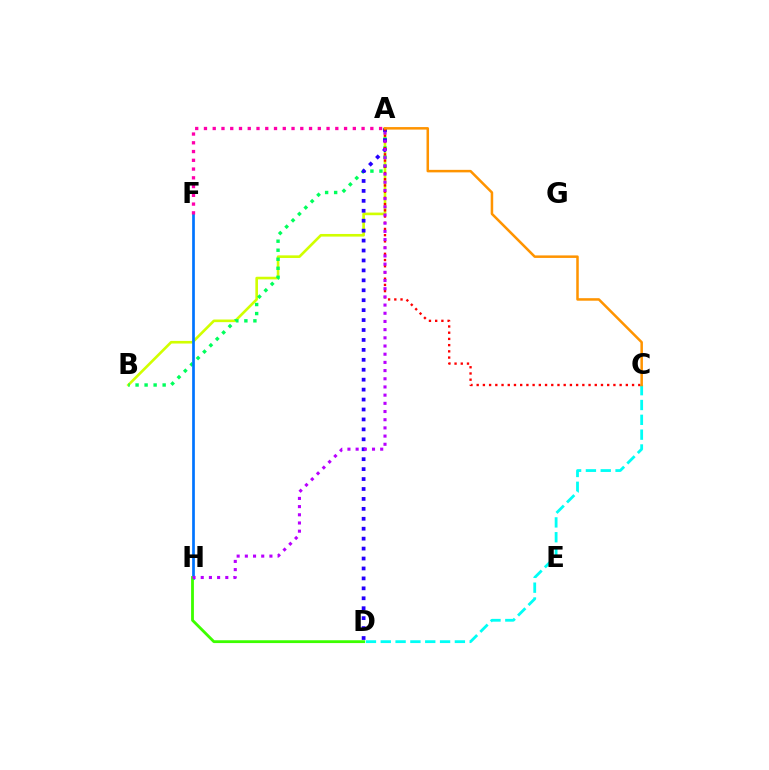{('C', 'D'): [{'color': '#00fff6', 'line_style': 'dashed', 'thickness': 2.01}], ('A', 'B'): [{'color': '#d1ff00', 'line_style': 'solid', 'thickness': 1.89}, {'color': '#00ff5c', 'line_style': 'dotted', 'thickness': 2.45}], ('A', 'D'): [{'color': '#2500ff', 'line_style': 'dotted', 'thickness': 2.7}], ('A', 'C'): [{'color': '#ff0000', 'line_style': 'dotted', 'thickness': 1.69}, {'color': '#ff9400', 'line_style': 'solid', 'thickness': 1.82}], ('F', 'H'): [{'color': '#0074ff', 'line_style': 'solid', 'thickness': 1.95}], ('D', 'H'): [{'color': '#3dff00', 'line_style': 'solid', 'thickness': 2.03}], ('A', 'H'): [{'color': '#b900ff', 'line_style': 'dotted', 'thickness': 2.22}], ('A', 'F'): [{'color': '#ff00ac', 'line_style': 'dotted', 'thickness': 2.38}]}